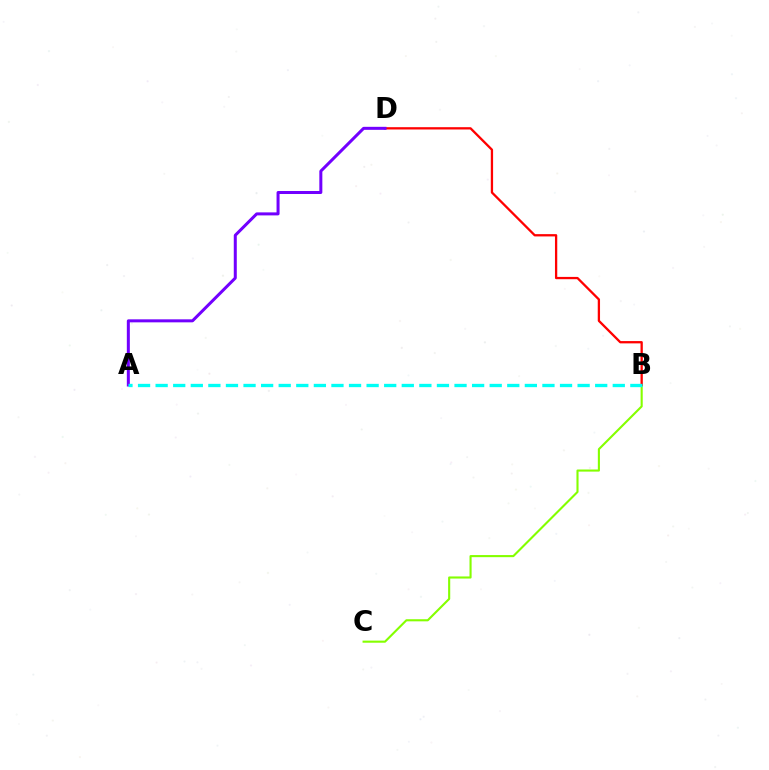{('B', 'C'): [{'color': '#84ff00', 'line_style': 'solid', 'thickness': 1.52}], ('B', 'D'): [{'color': '#ff0000', 'line_style': 'solid', 'thickness': 1.65}], ('A', 'D'): [{'color': '#7200ff', 'line_style': 'solid', 'thickness': 2.17}], ('A', 'B'): [{'color': '#00fff6', 'line_style': 'dashed', 'thickness': 2.39}]}